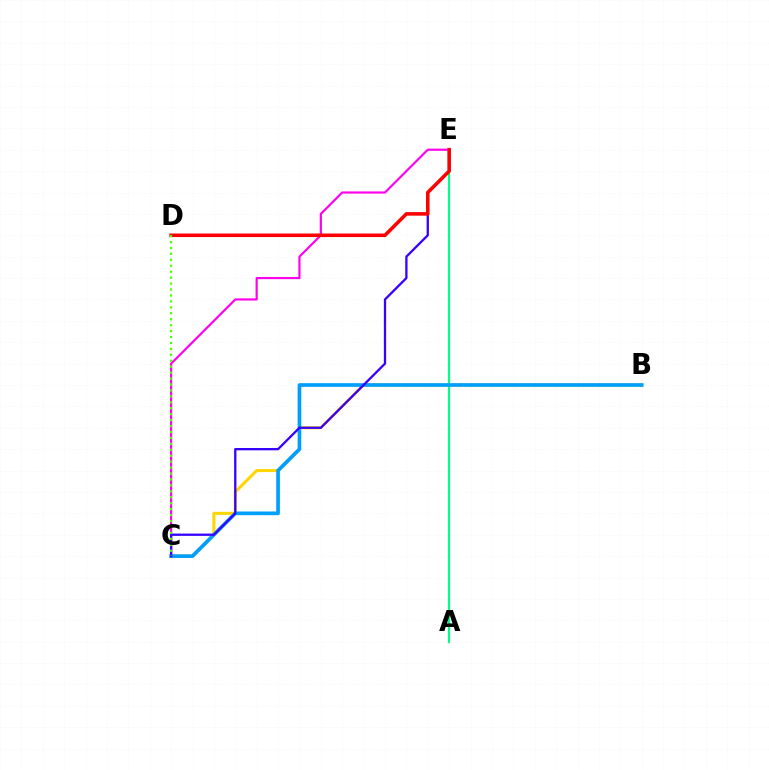{('B', 'C'): [{'color': '#ffd500', 'line_style': 'solid', 'thickness': 2.18}, {'color': '#009eff', 'line_style': 'solid', 'thickness': 2.65}], ('A', 'E'): [{'color': '#00ff86', 'line_style': 'solid', 'thickness': 1.57}], ('C', 'E'): [{'color': '#ff00ed', 'line_style': 'solid', 'thickness': 1.57}, {'color': '#3700ff', 'line_style': 'solid', 'thickness': 1.65}], ('D', 'E'): [{'color': '#ff0000', 'line_style': 'solid', 'thickness': 2.57}], ('C', 'D'): [{'color': '#4fff00', 'line_style': 'dotted', 'thickness': 1.61}]}